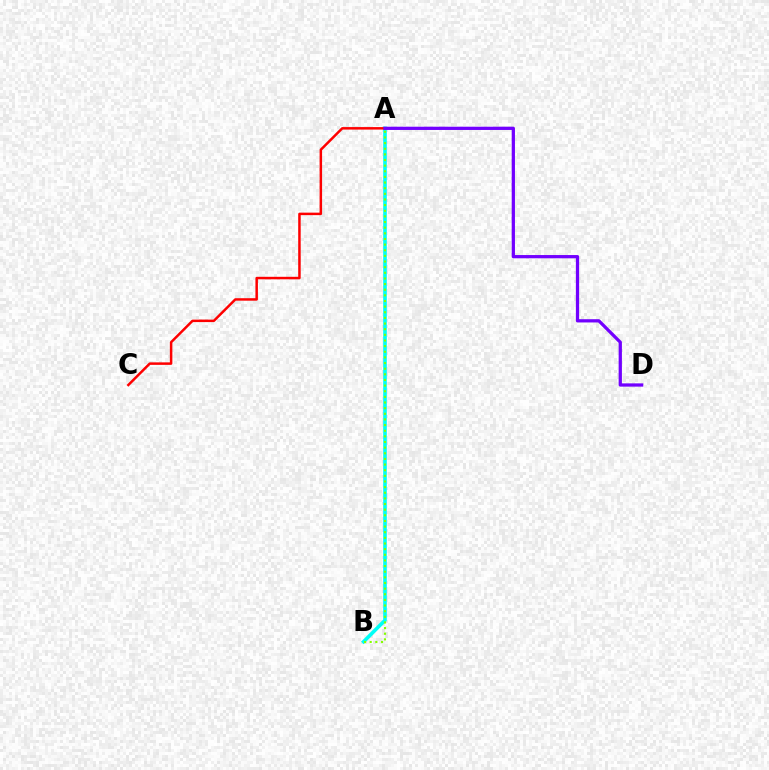{('A', 'B'): [{'color': '#00fff6', 'line_style': 'solid', 'thickness': 2.59}, {'color': '#84ff00', 'line_style': 'dotted', 'thickness': 1.53}], ('A', 'C'): [{'color': '#ff0000', 'line_style': 'solid', 'thickness': 1.8}], ('A', 'D'): [{'color': '#7200ff', 'line_style': 'solid', 'thickness': 2.34}]}